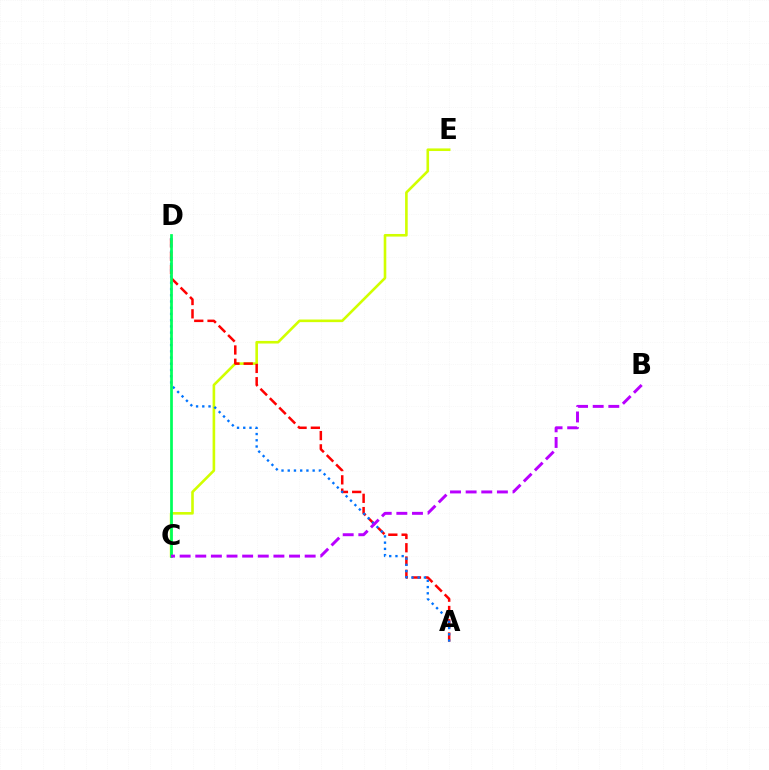{('C', 'E'): [{'color': '#d1ff00', 'line_style': 'solid', 'thickness': 1.88}], ('A', 'D'): [{'color': '#ff0000', 'line_style': 'dashed', 'thickness': 1.8}, {'color': '#0074ff', 'line_style': 'dotted', 'thickness': 1.69}], ('C', 'D'): [{'color': '#00ff5c', 'line_style': 'solid', 'thickness': 1.97}], ('B', 'C'): [{'color': '#b900ff', 'line_style': 'dashed', 'thickness': 2.12}]}